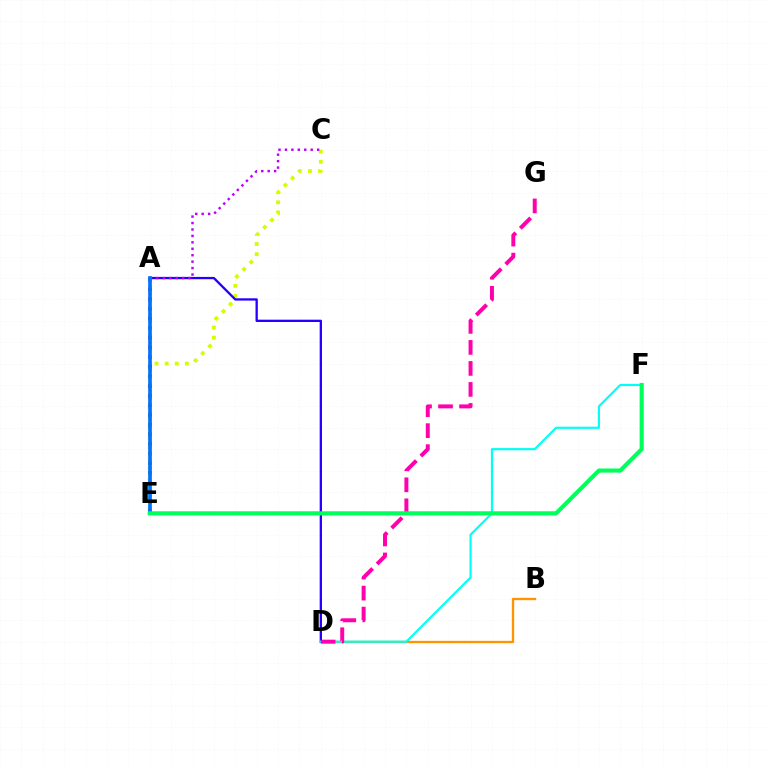{('C', 'E'): [{'color': '#d1ff00', 'line_style': 'dotted', 'thickness': 2.75}], ('A', 'E'): [{'color': '#ff0000', 'line_style': 'dotted', 'thickness': 2.62}, {'color': '#3dff00', 'line_style': 'dotted', 'thickness': 1.89}, {'color': '#0074ff', 'line_style': 'solid', 'thickness': 2.65}], ('B', 'D'): [{'color': '#ff9400', 'line_style': 'solid', 'thickness': 1.67}], ('A', 'D'): [{'color': '#2500ff', 'line_style': 'solid', 'thickness': 1.66}], ('A', 'C'): [{'color': '#b900ff', 'line_style': 'dotted', 'thickness': 1.75}], ('D', 'F'): [{'color': '#00fff6', 'line_style': 'solid', 'thickness': 1.56}], ('D', 'G'): [{'color': '#ff00ac', 'line_style': 'dashed', 'thickness': 2.85}], ('E', 'F'): [{'color': '#00ff5c', 'line_style': 'solid', 'thickness': 2.97}]}